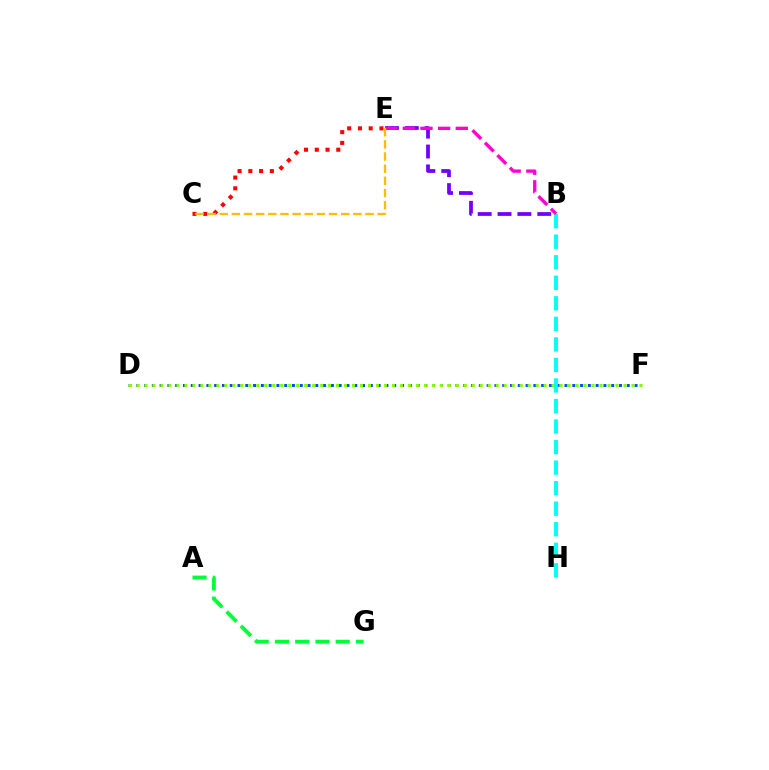{('D', 'F'): [{'color': '#004bff', 'line_style': 'dotted', 'thickness': 2.12}, {'color': '#84ff00', 'line_style': 'dotted', 'thickness': 2.17}], ('C', 'E'): [{'color': '#ff0000', 'line_style': 'dotted', 'thickness': 2.92}, {'color': '#ffbd00', 'line_style': 'dashed', 'thickness': 1.65}], ('B', 'E'): [{'color': '#7200ff', 'line_style': 'dashed', 'thickness': 2.7}, {'color': '#ff00cf', 'line_style': 'dashed', 'thickness': 2.4}], ('A', 'G'): [{'color': '#00ff39', 'line_style': 'dashed', 'thickness': 2.75}], ('B', 'H'): [{'color': '#00fff6', 'line_style': 'dashed', 'thickness': 2.79}]}